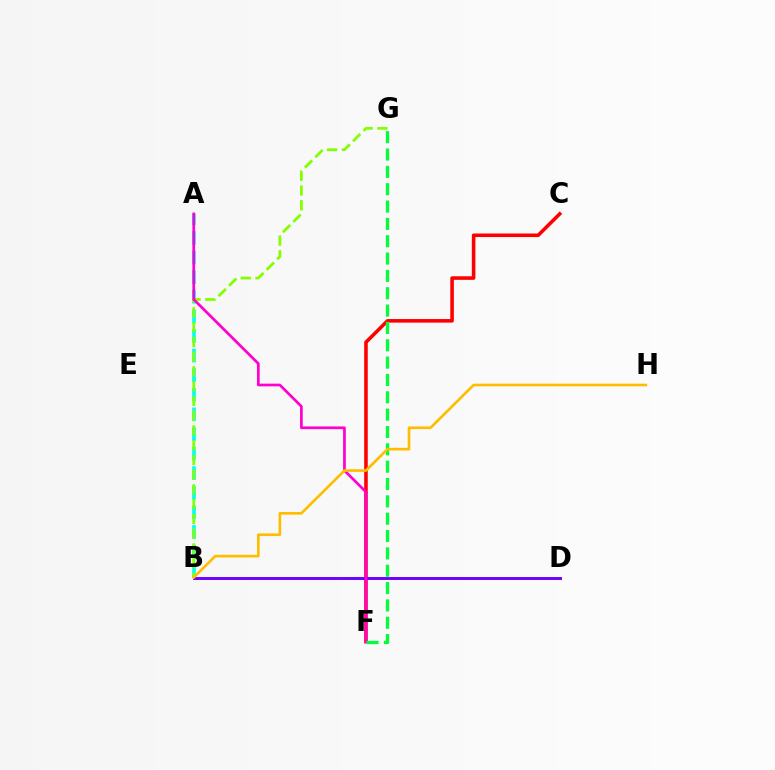{('B', 'D'): [{'color': '#004bff', 'line_style': 'solid', 'thickness': 1.85}, {'color': '#7200ff', 'line_style': 'solid', 'thickness': 2.06}], ('C', 'F'): [{'color': '#ff0000', 'line_style': 'solid', 'thickness': 2.57}], ('A', 'B'): [{'color': '#00fff6', 'line_style': 'dashed', 'thickness': 2.66}], ('B', 'G'): [{'color': '#84ff00', 'line_style': 'dashed', 'thickness': 2.0}], ('A', 'F'): [{'color': '#ff00cf', 'line_style': 'solid', 'thickness': 1.95}], ('F', 'G'): [{'color': '#00ff39', 'line_style': 'dashed', 'thickness': 2.36}], ('B', 'H'): [{'color': '#ffbd00', 'line_style': 'solid', 'thickness': 1.91}]}